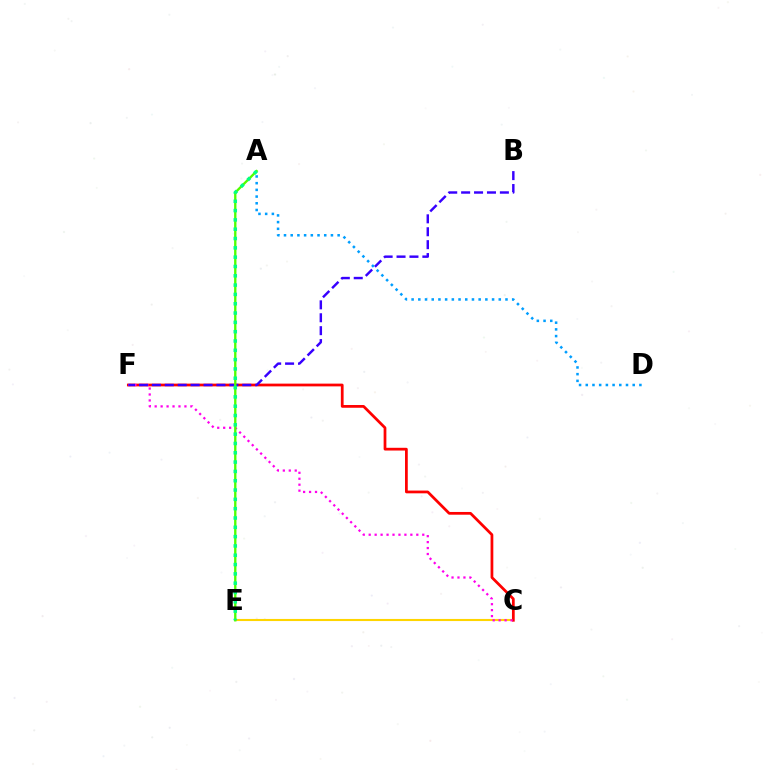{('C', 'E'): [{'color': '#ffd500', 'line_style': 'solid', 'thickness': 1.51}], ('C', 'F'): [{'color': '#ff0000', 'line_style': 'solid', 'thickness': 1.98}, {'color': '#ff00ed', 'line_style': 'dotted', 'thickness': 1.62}], ('B', 'F'): [{'color': '#3700ff', 'line_style': 'dashed', 'thickness': 1.75}], ('A', 'E'): [{'color': '#4fff00', 'line_style': 'solid', 'thickness': 1.69}, {'color': '#00ff86', 'line_style': 'dotted', 'thickness': 2.53}], ('A', 'D'): [{'color': '#009eff', 'line_style': 'dotted', 'thickness': 1.82}]}